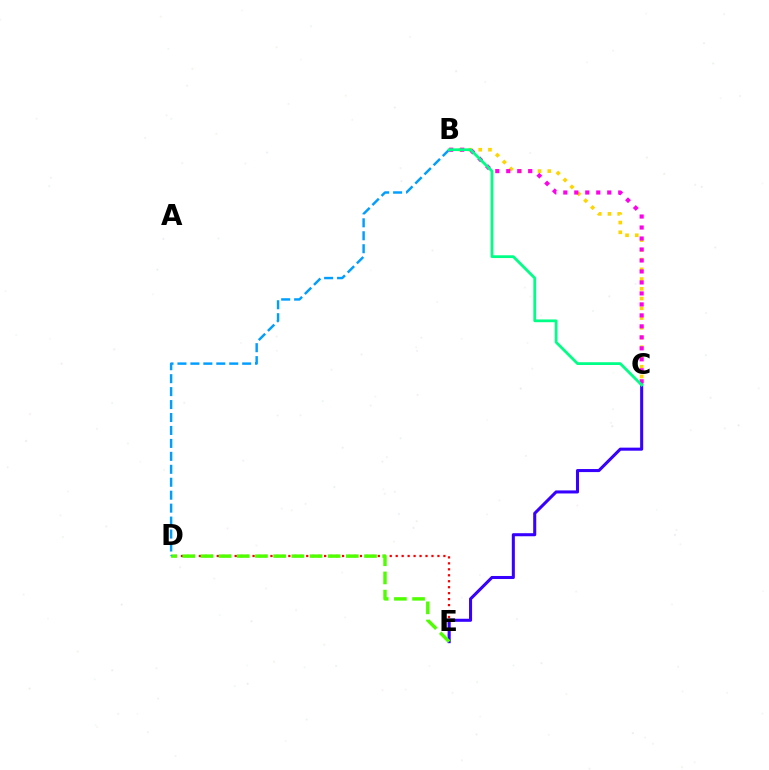{('D', 'E'): [{'color': '#ff0000', 'line_style': 'dotted', 'thickness': 1.62}, {'color': '#4fff00', 'line_style': 'dashed', 'thickness': 2.47}], ('C', 'E'): [{'color': '#3700ff', 'line_style': 'solid', 'thickness': 2.19}], ('B', 'C'): [{'color': '#ffd500', 'line_style': 'dotted', 'thickness': 2.65}, {'color': '#ff00ed', 'line_style': 'dotted', 'thickness': 2.98}, {'color': '#00ff86', 'line_style': 'solid', 'thickness': 2.0}], ('B', 'D'): [{'color': '#009eff', 'line_style': 'dashed', 'thickness': 1.76}]}